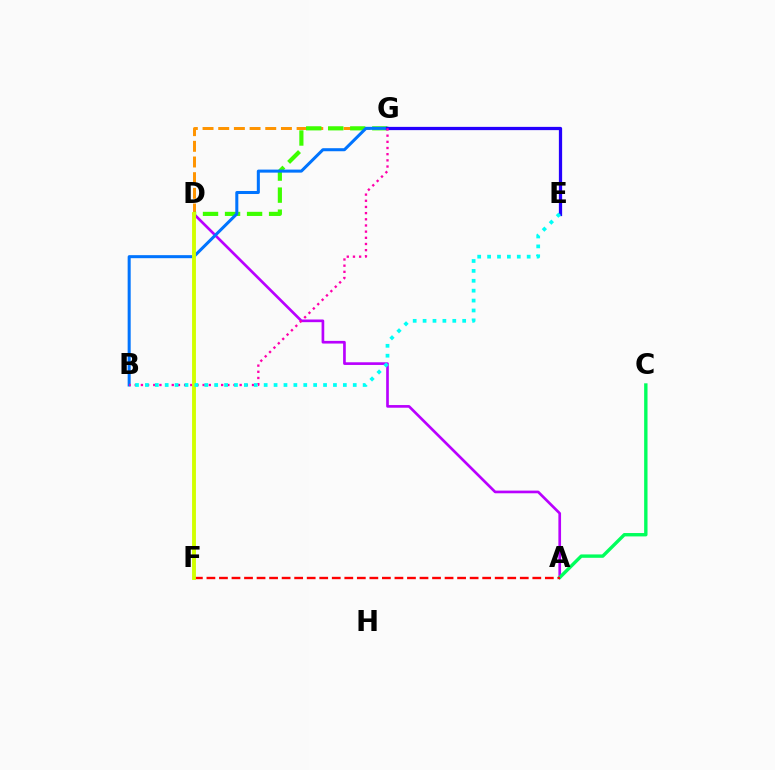{('A', 'D'): [{'color': '#b900ff', 'line_style': 'solid', 'thickness': 1.92}], ('D', 'G'): [{'color': '#ff9400', 'line_style': 'dashed', 'thickness': 2.13}, {'color': '#3dff00', 'line_style': 'dashed', 'thickness': 2.99}], ('A', 'C'): [{'color': '#00ff5c', 'line_style': 'solid', 'thickness': 2.43}], ('A', 'F'): [{'color': '#ff0000', 'line_style': 'dashed', 'thickness': 1.7}], ('B', 'G'): [{'color': '#0074ff', 'line_style': 'solid', 'thickness': 2.18}, {'color': '#ff00ac', 'line_style': 'dotted', 'thickness': 1.68}], ('E', 'G'): [{'color': '#2500ff', 'line_style': 'solid', 'thickness': 2.34}], ('D', 'F'): [{'color': '#d1ff00', 'line_style': 'solid', 'thickness': 2.79}], ('B', 'E'): [{'color': '#00fff6', 'line_style': 'dotted', 'thickness': 2.69}]}